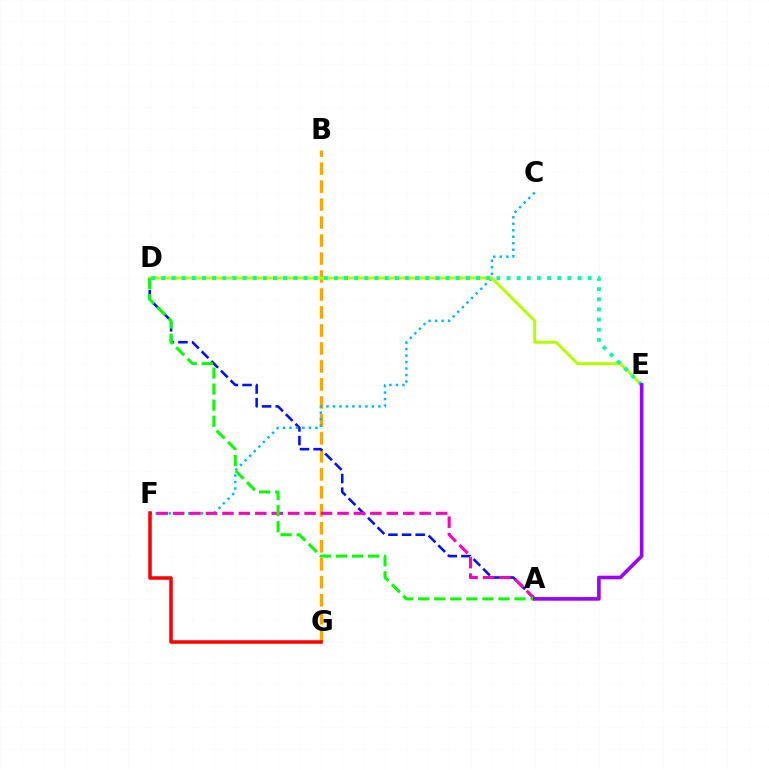{('B', 'G'): [{'color': '#ffa500', 'line_style': 'dashed', 'thickness': 2.44}], ('A', 'D'): [{'color': '#0010ff', 'line_style': 'dashed', 'thickness': 1.85}, {'color': '#08ff00', 'line_style': 'dashed', 'thickness': 2.18}], ('C', 'F'): [{'color': '#00b5ff', 'line_style': 'dotted', 'thickness': 1.76}], ('D', 'E'): [{'color': '#b3ff00', 'line_style': 'solid', 'thickness': 2.15}, {'color': '#00ff9d', 'line_style': 'dotted', 'thickness': 2.76}], ('A', 'F'): [{'color': '#ff00bd', 'line_style': 'dashed', 'thickness': 2.23}], ('F', 'G'): [{'color': '#ff0000', 'line_style': 'solid', 'thickness': 2.53}], ('A', 'E'): [{'color': '#9b00ff', 'line_style': 'solid', 'thickness': 2.6}]}